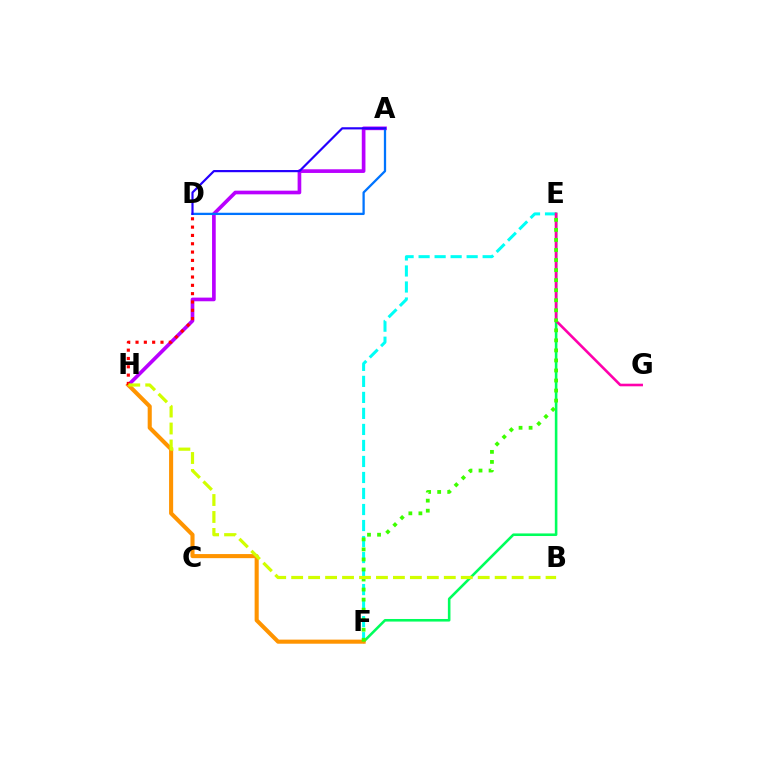{('A', 'H'): [{'color': '#b900ff', 'line_style': 'solid', 'thickness': 2.64}], ('E', 'F'): [{'color': '#00fff6', 'line_style': 'dashed', 'thickness': 2.18}, {'color': '#00ff5c', 'line_style': 'solid', 'thickness': 1.86}, {'color': '#3dff00', 'line_style': 'dotted', 'thickness': 2.73}], ('A', 'D'): [{'color': '#0074ff', 'line_style': 'solid', 'thickness': 1.64}, {'color': '#2500ff', 'line_style': 'solid', 'thickness': 1.57}], ('E', 'G'): [{'color': '#ff00ac', 'line_style': 'solid', 'thickness': 1.88}], ('F', 'H'): [{'color': '#ff9400', 'line_style': 'solid', 'thickness': 2.94}], ('D', 'H'): [{'color': '#ff0000', 'line_style': 'dotted', 'thickness': 2.26}], ('B', 'H'): [{'color': '#d1ff00', 'line_style': 'dashed', 'thickness': 2.3}]}